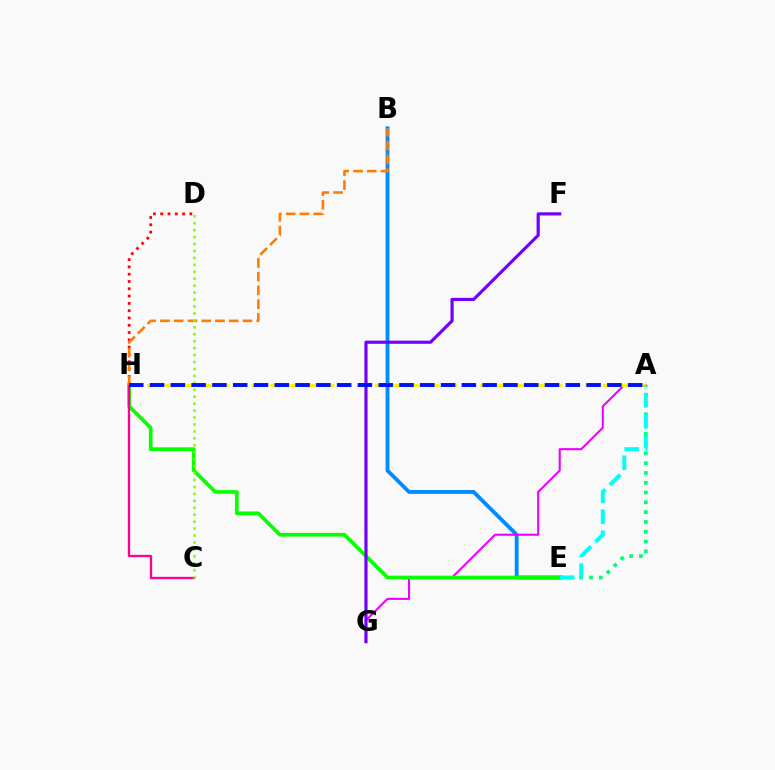{('B', 'E'): [{'color': '#008cff', 'line_style': 'solid', 'thickness': 2.77}], ('A', 'G'): [{'color': '#ee00ff', 'line_style': 'solid', 'thickness': 1.5}], ('D', 'H'): [{'color': '#ff0000', 'line_style': 'dotted', 'thickness': 1.98}], ('A', 'H'): [{'color': '#fcf500', 'line_style': 'dashed', 'thickness': 2.38}, {'color': '#0010ff', 'line_style': 'dashed', 'thickness': 2.82}], ('E', 'H'): [{'color': '#08ff00', 'line_style': 'solid', 'thickness': 2.66}], ('C', 'H'): [{'color': '#ff0094', 'line_style': 'solid', 'thickness': 1.67}], ('B', 'H'): [{'color': '#ff7c00', 'line_style': 'dashed', 'thickness': 1.87}], ('A', 'E'): [{'color': '#00ff74', 'line_style': 'dotted', 'thickness': 2.66}, {'color': '#00fff6', 'line_style': 'dashed', 'thickness': 2.85}], ('F', 'G'): [{'color': '#7200ff', 'line_style': 'solid', 'thickness': 2.28}], ('C', 'D'): [{'color': '#84ff00', 'line_style': 'dotted', 'thickness': 1.89}]}